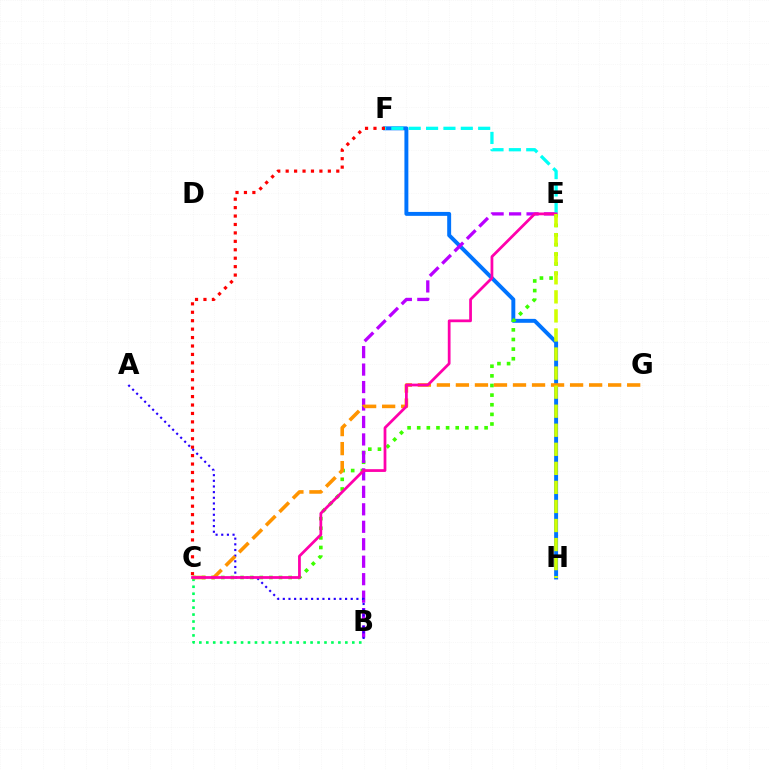{('F', 'H'): [{'color': '#0074ff', 'line_style': 'solid', 'thickness': 2.83}], ('C', 'F'): [{'color': '#ff0000', 'line_style': 'dotted', 'thickness': 2.29}], ('C', 'E'): [{'color': '#3dff00', 'line_style': 'dotted', 'thickness': 2.62}, {'color': '#ff00ac', 'line_style': 'solid', 'thickness': 1.98}], ('B', 'E'): [{'color': '#b900ff', 'line_style': 'dashed', 'thickness': 2.37}], ('B', 'C'): [{'color': '#00ff5c', 'line_style': 'dotted', 'thickness': 1.89}], ('A', 'B'): [{'color': '#2500ff', 'line_style': 'dotted', 'thickness': 1.54}], ('E', 'F'): [{'color': '#00fff6', 'line_style': 'dashed', 'thickness': 2.36}], ('C', 'G'): [{'color': '#ff9400', 'line_style': 'dashed', 'thickness': 2.59}], ('E', 'H'): [{'color': '#d1ff00', 'line_style': 'dashed', 'thickness': 2.59}]}